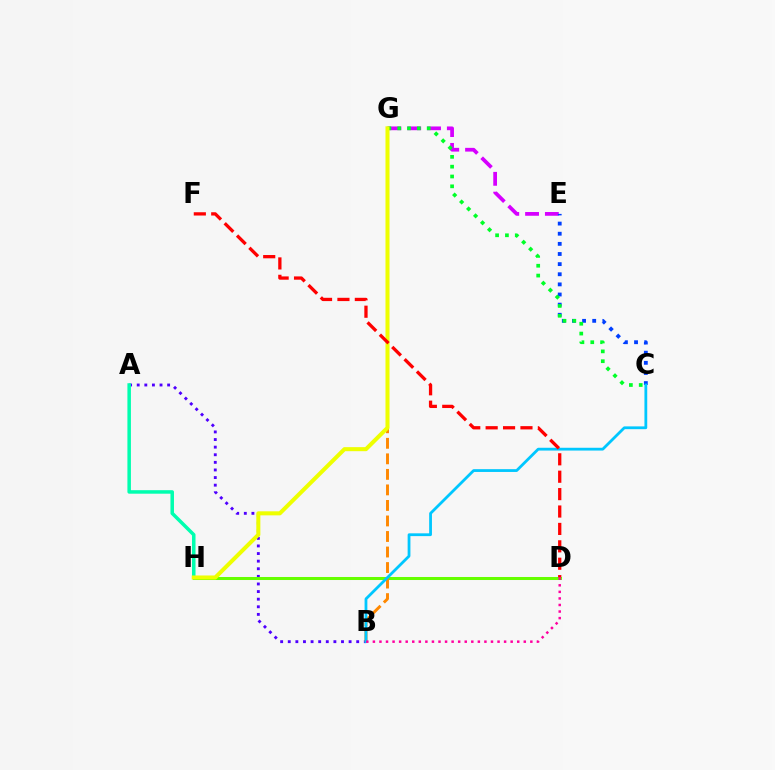{('A', 'B'): [{'color': '#4f00ff', 'line_style': 'dotted', 'thickness': 2.07}], ('D', 'H'): [{'color': '#66ff00', 'line_style': 'solid', 'thickness': 2.18}], ('E', 'G'): [{'color': '#d600ff', 'line_style': 'dashed', 'thickness': 2.69}], ('C', 'E'): [{'color': '#003fff', 'line_style': 'dotted', 'thickness': 2.75}], ('B', 'G'): [{'color': '#ff8800', 'line_style': 'dashed', 'thickness': 2.11}], ('A', 'H'): [{'color': '#00ffaf', 'line_style': 'solid', 'thickness': 2.53}], ('C', 'G'): [{'color': '#00ff27', 'line_style': 'dotted', 'thickness': 2.67}], ('G', 'H'): [{'color': '#eeff00', 'line_style': 'solid', 'thickness': 2.91}], ('B', 'C'): [{'color': '#00c7ff', 'line_style': 'solid', 'thickness': 2.01}], ('D', 'F'): [{'color': '#ff0000', 'line_style': 'dashed', 'thickness': 2.36}], ('B', 'D'): [{'color': '#ff00a0', 'line_style': 'dotted', 'thickness': 1.78}]}